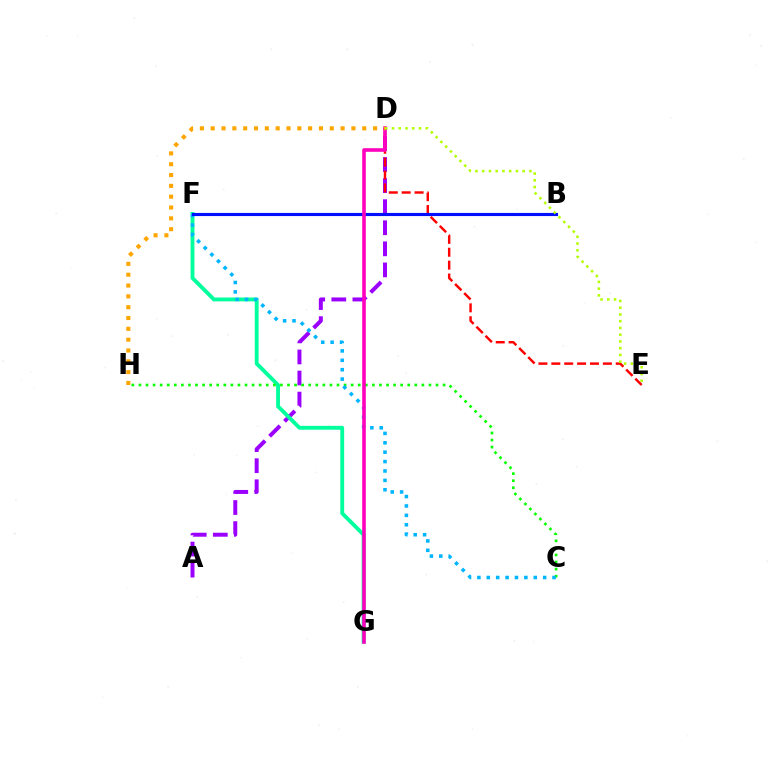{('A', 'D'): [{'color': '#9b00ff', 'line_style': 'dashed', 'thickness': 2.86}], ('D', 'E'): [{'color': '#ff0000', 'line_style': 'dashed', 'thickness': 1.75}, {'color': '#b3ff00', 'line_style': 'dotted', 'thickness': 1.83}], ('F', 'G'): [{'color': '#00ff9d', 'line_style': 'solid', 'thickness': 2.78}], ('C', 'H'): [{'color': '#08ff00', 'line_style': 'dotted', 'thickness': 1.92}], ('C', 'F'): [{'color': '#00b5ff', 'line_style': 'dotted', 'thickness': 2.55}], ('B', 'F'): [{'color': '#0010ff', 'line_style': 'solid', 'thickness': 2.25}], ('D', 'G'): [{'color': '#ff00bd', 'line_style': 'solid', 'thickness': 2.59}], ('D', 'H'): [{'color': '#ffa500', 'line_style': 'dotted', 'thickness': 2.94}]}